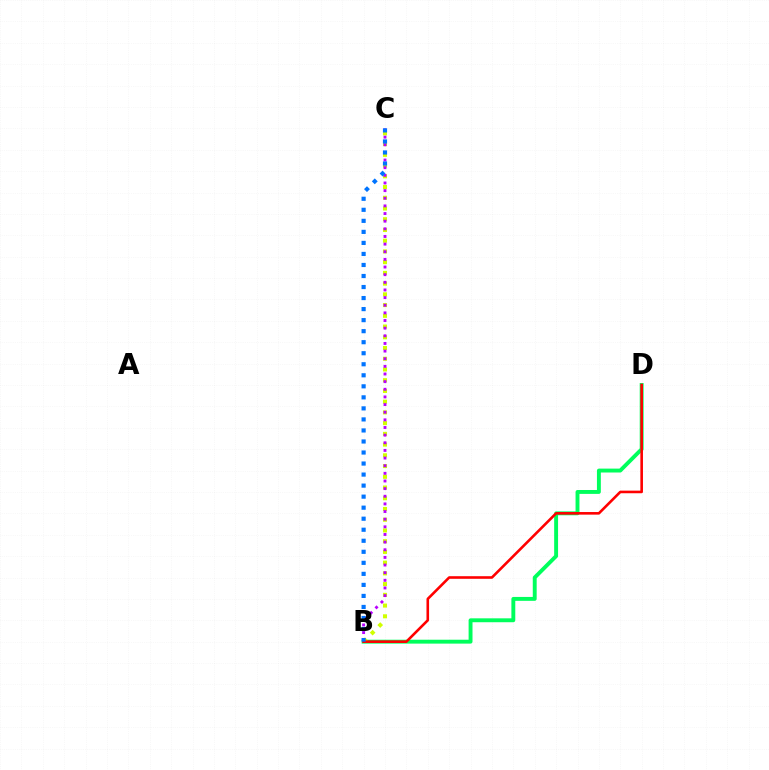{('B', 'D'): [{'color': '#00ff5c', 'line_style': 'solid', 'thickness': 2.81}, {'color': '#ff0000', 'line_style': 'solid', 'thickness': 1.87}], ('B', 'C'): [{'color': '#d1ff00', 'line_style': 'dotted', 'thickness': 2.92}, {'color': '#b900ff', 'line_style': 'dotted', 'thickness': 2.08}, {'color': '#0074ff', 'line_style': 'dotted', 'thickness': 3.0}]}